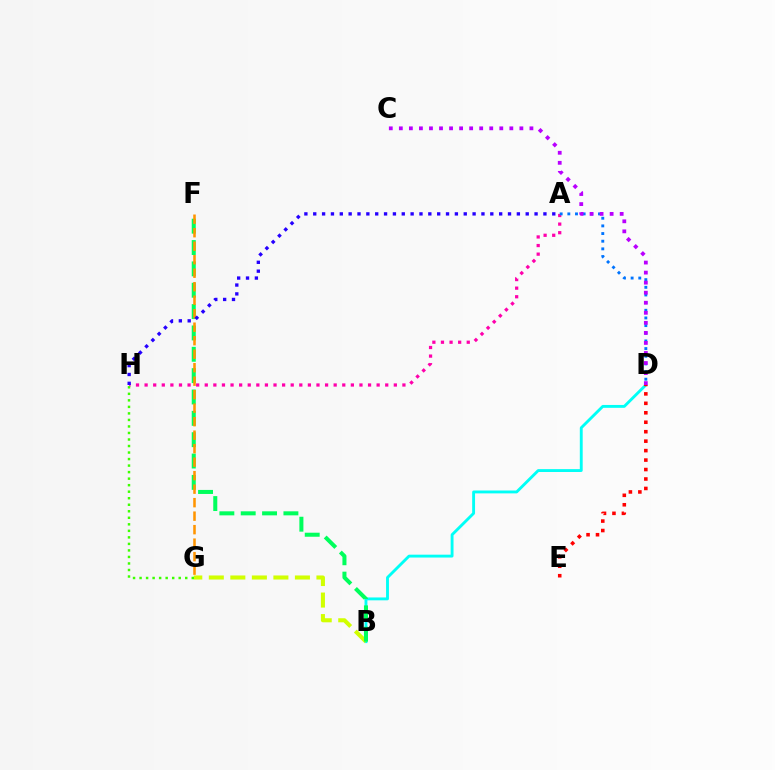{('A', 'H'): [{'color': '#ff00ac', 'line_style': 'dotted', 'thickness': 2.33}, {'color': '#2500ff', 'line_style': 'dotted', 'thickness': 2.41}], ('B', 'D'): [{'color': '#00fff6', 'line_style': 'solid', 'thickness': 2.07}], ('B', 'G'): [{'color': '#d1ff00', 'line_style': 'dashed', 'thickness': 2.92}], ('D', 'E'): [{'color': '#ff0000', 'line_style': 'dotted', 'thickness': 2.57}], ('A', 'D'): [{'color': '#0074ff', 'line_style': 'dotted', 'thickness': 2.08}], ('B', 'F'): [{'color': '#00ff5c', 'line_style': 'dashed', 'thickness': 2.9}], ('C', 'D'): [{'color': '#b900ff', 'line_style': 'dotted', 'thickness': 2.73}], ('F', 'G'): [{'color': '#ff9400', 'line_style': 'dashed', 'thickness': 1.83}], ('G', 'H'): [{'color': '#3dff00', 'line_style': 'dotted', 'thickness': 1.77}]}